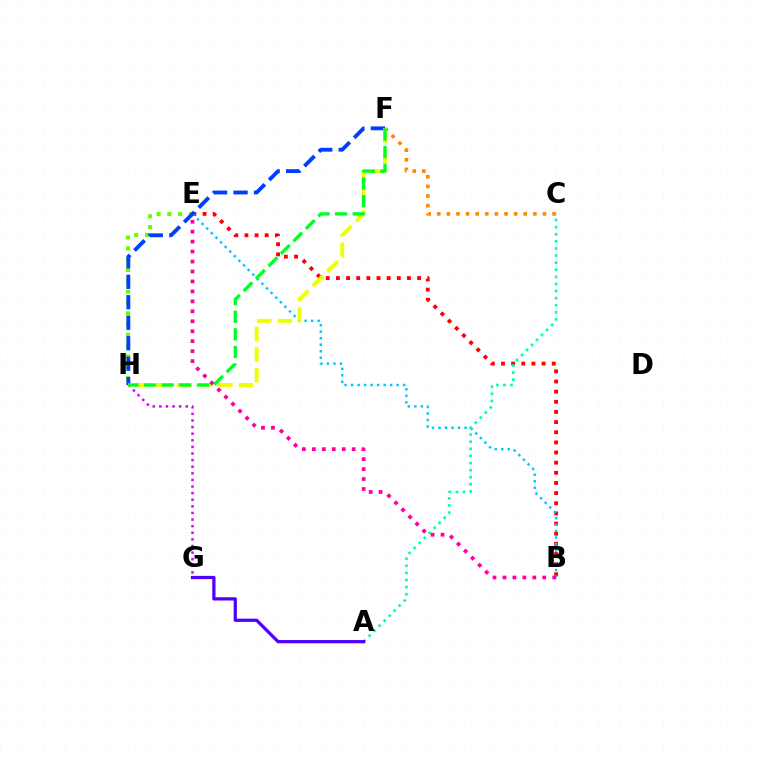{('E', 'H'): [{'color': '#66ff00', 'line_style': 'dotted', 'thickness': 2.94}], ('C', 'F'): [{'color': '#ff8800', 'line_style': 'dotted', 'thickness': 2.61}], ('B', 'E'): [{'color': '#ff0000', 'line_style': 'dotted', 'thickness': 2.76}, {'color': '#00c7ff', 'line_style': 'dotted', 'thickness': 1.77}, {'color': '#ff00a0', 'line_style': 'dotted', 'thickness': 2.71}], ('G', 'H'): [{'color': '#d600ff', 'line_style': 'dotted', 'thickness': 1.79}], ('F', 'H'): [{'color': '#003fff', 'line_style': 'dashed', 'thickness': 2.78}, {'color': '#eeff00', 'line_style': 'dashed', 'thickness': 2.8}, {'color': '#00ff27', 'line_style': 'dashed', 'thickness': 2.39}], ('A', 'C'): [{'color': '#00ffaf', 'line_style': 'dotted', 'thickness': 1.93}], ('A', 'G'): [{'color': '#4f00ff', 'line_style': 'solid', 'thickness': 2.33}]}